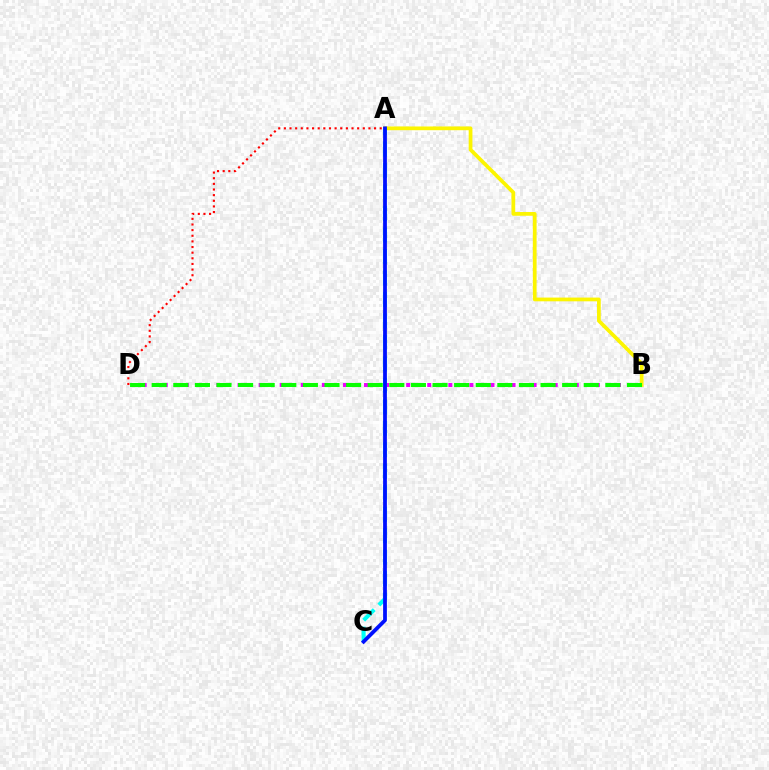{('B', 'D'): [{'color': '#ee00ff', 'line_style': 'dotted', 'thickness': 2.86}, {'color': '#08ff00', 'line_style': 'dashed', 'thickness': 2.93}], ('A', 'D'): [{'color': '#ff0000', 'line_style': 'dotted', 'thickness': 1.53}], ('A', 'B'): [{'color': '#fcf500', 'line_style': 'solid', 'thickness': 2.69}], ('A', 'C'): [{'color': '#00fff6', 'line_style': 'dashed', 'thickness': 2.92}, {'color': '#0010ff', 'line_style': 'solid', 'thickness': 2.72}]}